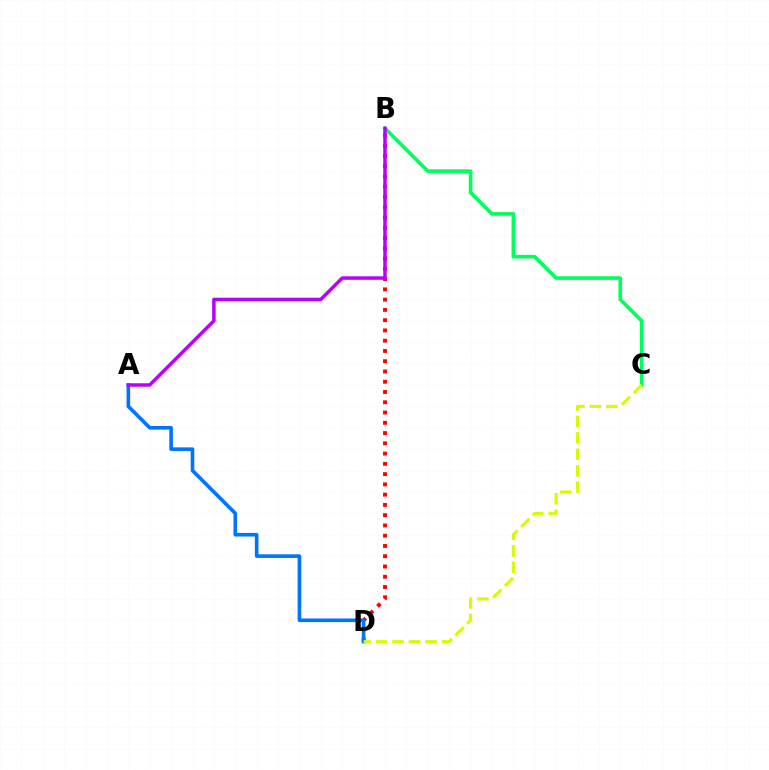{('B', 'D'): [{'color': '#ff0000', 'line_style': 'dotted', 'thickness': 2.79}], ('A', 'D'): [{'color': '#0074ff', 'line_style': 'solid', 'thickness': 2.61}], ('B', 'C'): [{'color': '#00ff5c', 'line_style': 'solid', 'thickness': 2.61}], ('C', 'D'): [{'color': '#d1ff00', 'line_style': 'dashed', 'thickness': 2.24}], ('A', 'B'): [{'color': '#b900ff', 'line_style': 'solid', 'thickness': 2.51}]}